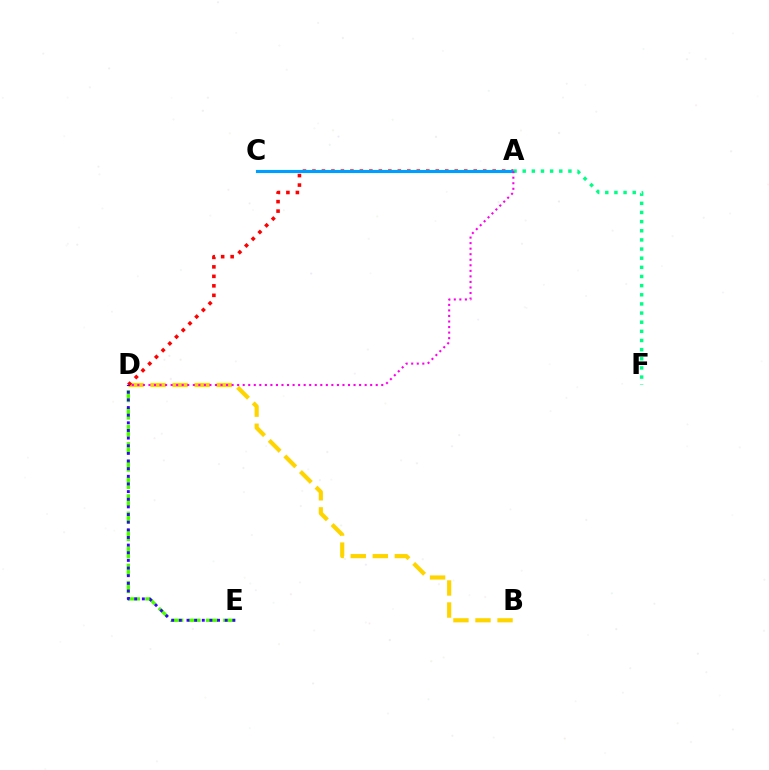{('B', 'D'): [{'color': '#ffd500', 'line_style': 'dashed', 'thickness': 3.0}], ('A', 'D'): [{'color': '#ff0000', 'line_style': 'dotted', 'thickness': 2.58}, {'color': '#ff00ed', 'line_style': 'dotted', 'thickness': 1.51}], ('D', 'E'): [{'color': '#4fff00', 'line_style': 'dashed', 'thickness': 2.36}, {'color': '#3700ff', 'line_style': 'dotted', 'thickness': 2.08}], ('A', 'C'): [{'color': '#009eff', 'line_style': 'solid', 'thickness': 2.26}], ('A', 'F'): [{'color': '#00ff86', 'line_style': 'dotted', 'thickness': 2.48}]}